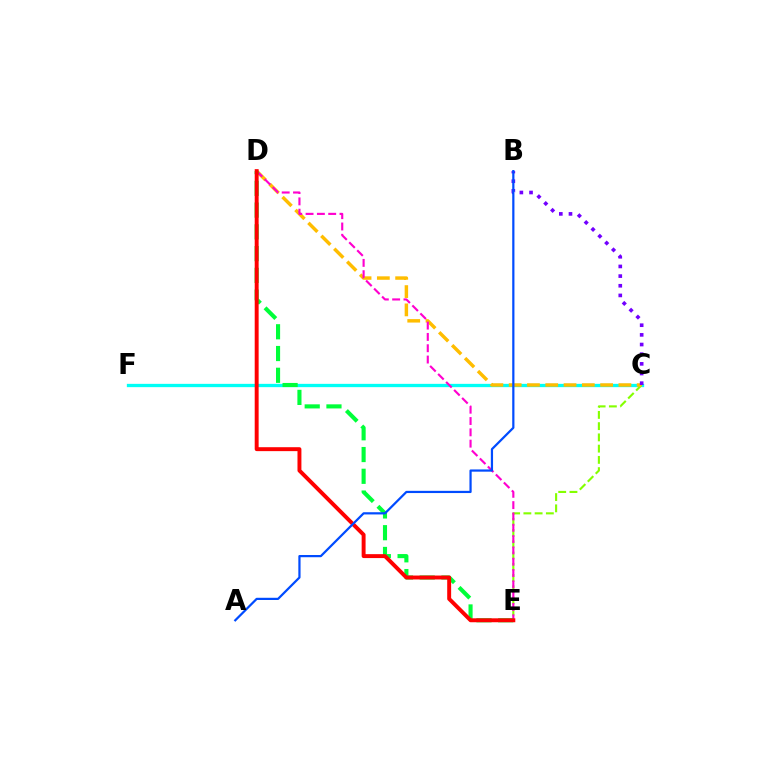{('C', 'F'): [{'color': '#00fff6', 'line_style': 'solid', 'thickness': 2.38}], ('C', 'E'): [{'color': '#84ff00', 'line_style': 'dashed', 'thickness': 1.53}], ('C', 'D'): [{'color': '#ffbd00', 'line_style': 'dashed', 'thickness': 2.48}], ('B', 'C'): [{'color': '#7200ff', 'line_style': 'dotted', 'thickness': 2.62}], ('D', 'E'): [{'color': '#ff00cf', 'line_style': 'dashed', 'thickness': 1.54}, {'color': '#00ff39', 'line_style': 'dashed', 'thickness': 2.96}, {'color': '#ff0000', 'line_style': 'solid', 'thickness': 2.83}], ('A', 'B'): [{'color': '#004bff', 'line_style': 'solid', 'thickness': 1.6}]}